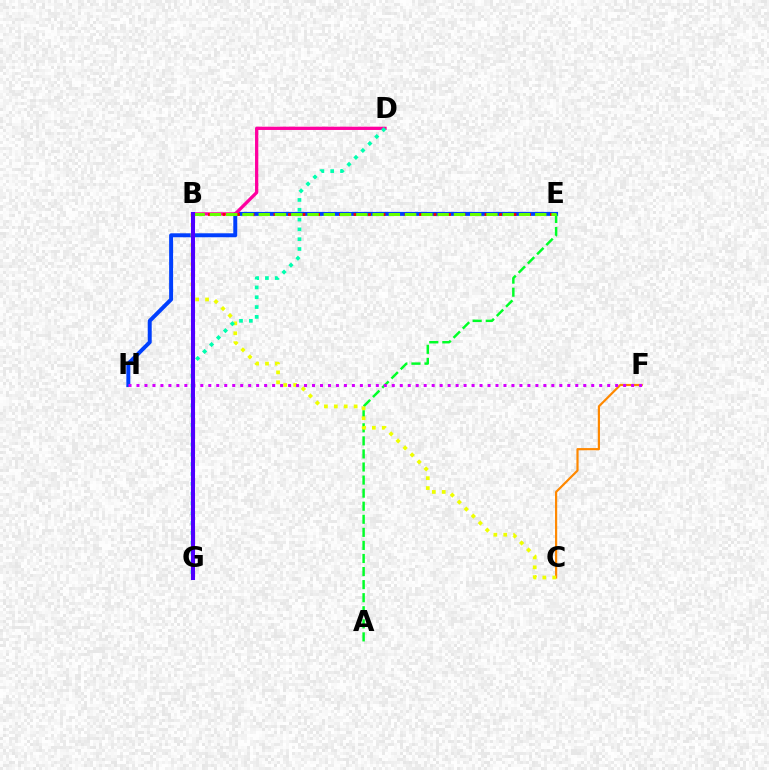{('B', 'G'): [{'color': '#00c7ff', 'line_style': 'dashed', 'thickness': 2.6}, {'color': '#4f00ff', 'line_style': 'solid', 'thickness': 2.93}], ('C', 'F'): [{'color': '#ff8800', 'line_style': 'solid', 'thickness': 1.58}], ('E', 'H'): [{'color': '#003fff', 'line_style': 'solid', 'thickness': 2.86}], ('A', 'E'): [{'color': '#00ff27', 'line_style': 'dashed', 'thickness': 1.78}], ('B', 'D'): [{'color': '#ff00a0', 'line_style': 'solid', 'thickness': 2.36}], ('B', 'C'): [{'color': '#eeff00', 'line_style': 'dotted', 'thickness': 2.69}], ('B', 'E'): [{'color': '#ff0000', 'line_style': 'dotted', 'thickness': 1.98}, {'color': '#66ff00', 'line_style': 'dashed', 'thickness': 2.21}], ('F', 'H'): [{'color': '#d600ff', 'line_style': 'dotted', 'thickness': 2.17}], ('D', 'G'): [{'color': '#00ffaf', 'line_style': 'dotted', 'thickness': 2.67}]}